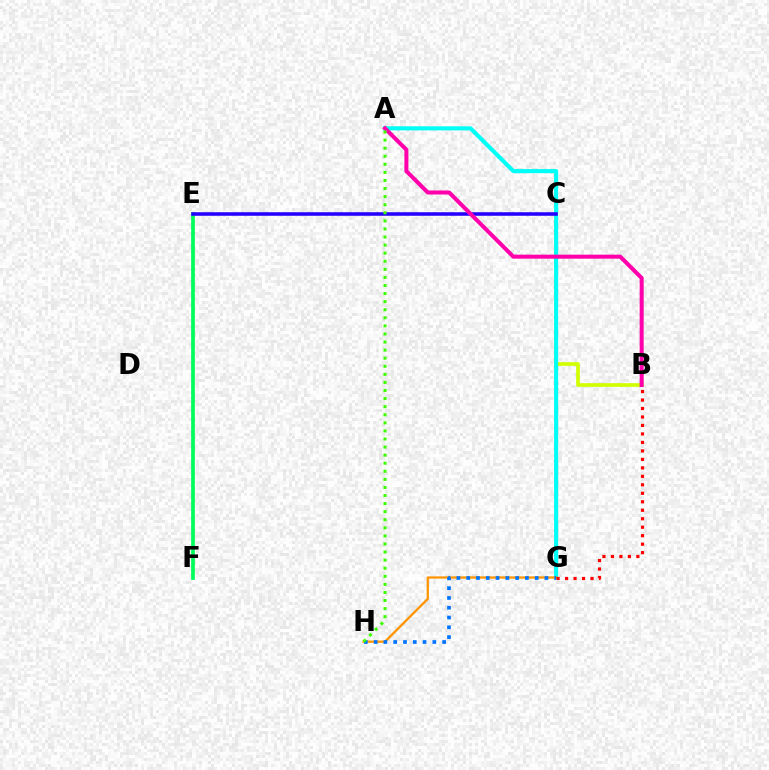{('B', 'C'): [{'color': '#d1ff00', 'line_style': 'solid', 'thickness': 2.66}], ('A', 'G'): [{'color': '#00fff6', 'line_style': 'solid', 'thickness': 2.96}], ('E', 'F'): [{'color': '#b900ff', 'line_style': 'dotted', 'thickness': 1.61}, {'color': '#00ff5c', 'line_style': 'solid', 'thickness': 2.68}], ('G', 'H'): [{'color': '#ff9400', 'line_style': 'solid', 'thickness': 1.62}, {'color': '#0074ff', 'line_style': 'dotted', 'thickness': 2.66}], ('B', 'G'): [{'color': '#ff0000', 'line_style': 'dotted', 'thickness': 2.3}], ('C', 'E'): [{'color': '#2500ff', 'line_style': 'solid', 'thickness': 2.56}], ('A', 'B'): [{'color': '#ff00ac', 'line_style': 'solid', 'thickness': 2.89}], ('A', 'H'): [{'color': '#3dff00', 'line_style': 'dotted', 'thickness': 2.19}]}